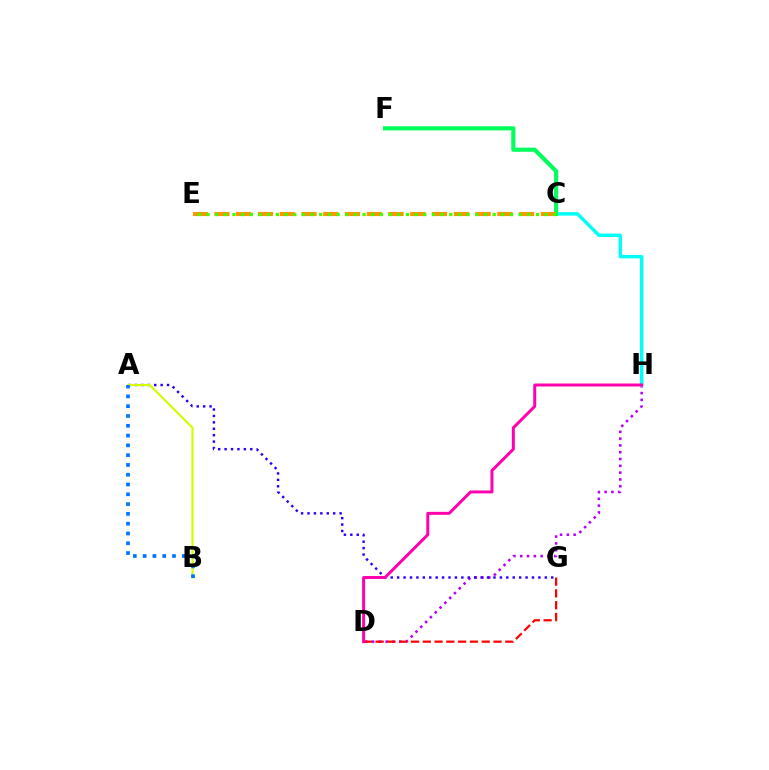{('D', 'H'): [{'color': '#b900ff', 'line_style': 'dotted', 'thickness': 1.85}, {'color': '#ff00ac', 'line_style': 'solid', 'thickness': 2.14}], ('D', 'G'): [{'color': '#ff0000', 'line_style': 'dashed', 'thickness': 1.6}], ('C', 'H'): [{'color': '#00fff6', 'line_style': 'solid', 'thickness': 2.48}], ('C', 'F'): [{'color': '#00ff5c', 'line_style': 'solid', 'thickness': 2.99}], ('A', 'G'): [{'color': '#2500ff', 'line_style': 'dotted', 'thickness': 1.74}], ('C', 'E'): [{'color': '#ff9400', 'line_style': 'dashed', 'thickness': 2.96}, {'color': '#3dff00', 'line_style': 'dotted', 'thickness': 2.36}], ('A', 'B'): [{'color': '#d1ff00', 'line_style': 'solid', 'thickness': 1.54}, {'color': '#0074ff', 'line_style': 'dotted', 'thickness': 2.66}]}